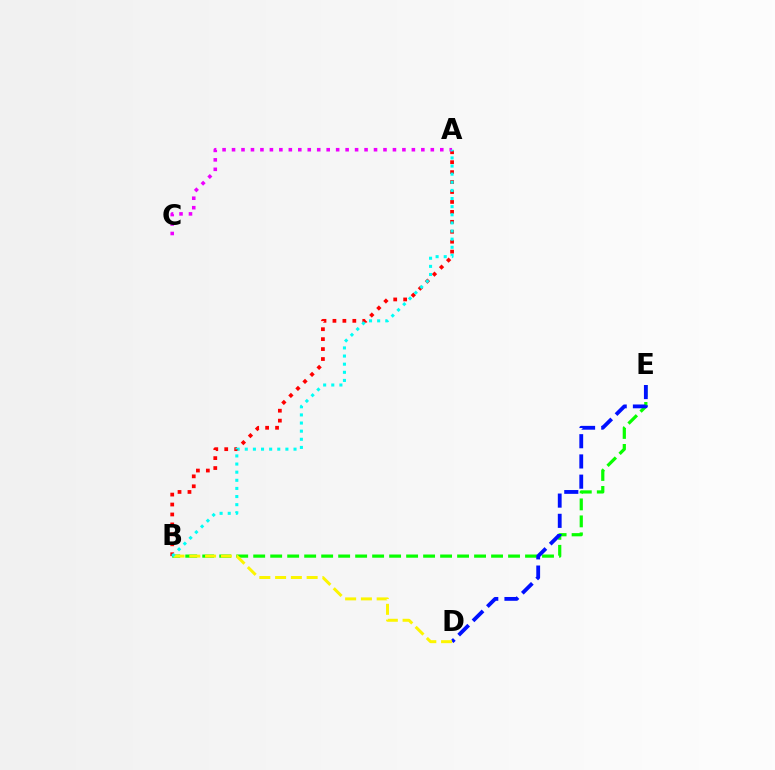{('B', 'E'): [{'color': '#08ff00', 'line_style': 'dashed', 'thickness': 2.31}], ('D', 'E'): [{'color': '#0010ff', 'line_style': 'dashed', 'thickness': 2.75}], ('A', 'B'): [{'color': '#ff0000', 'line_style': 'dotted', 'thickness': 2.7}, {'color': '#00fff6', 'line_style': 'dotted', 'thickness': 2.21}], ('B', 'D'): [{'color': '#fcf500', 'line_style': 'dashed', 'thickness': 2.14}], ('A', 'C'): [{'color': '#ee00ff', 'line_style': 'dotted', 'thickness': 2.57}]}